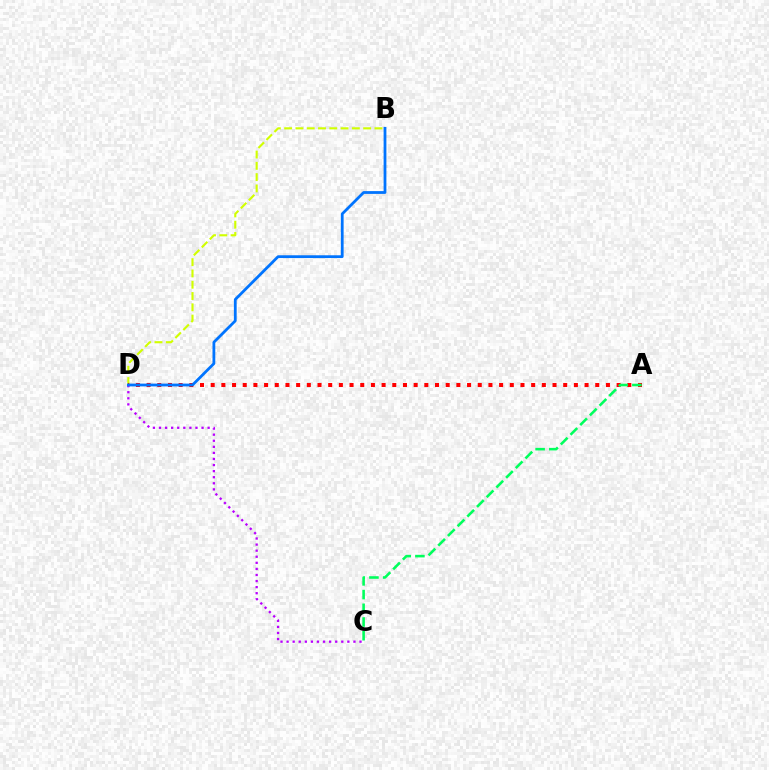{('B', 'D'): [{'color': '#d1ff00', 'line_style': 'dashed', 'thickness': 1.53}, {'color': '#0074ff', 'line_style': 'solid', 'thickness': 2.0}], ('A', 'D'): [{'color': '#ff0000', 'line_style': 'dotted', 'thickness': 2.9}], ('C', 'D'): [{'color': '#b900ff', 'line_style': 'dotted', 'thickness': 1.65}], ('A', 'C'): [{'color': '#00ff5c', 'line_style': 'dashed', 'thickness': 1.86}]}